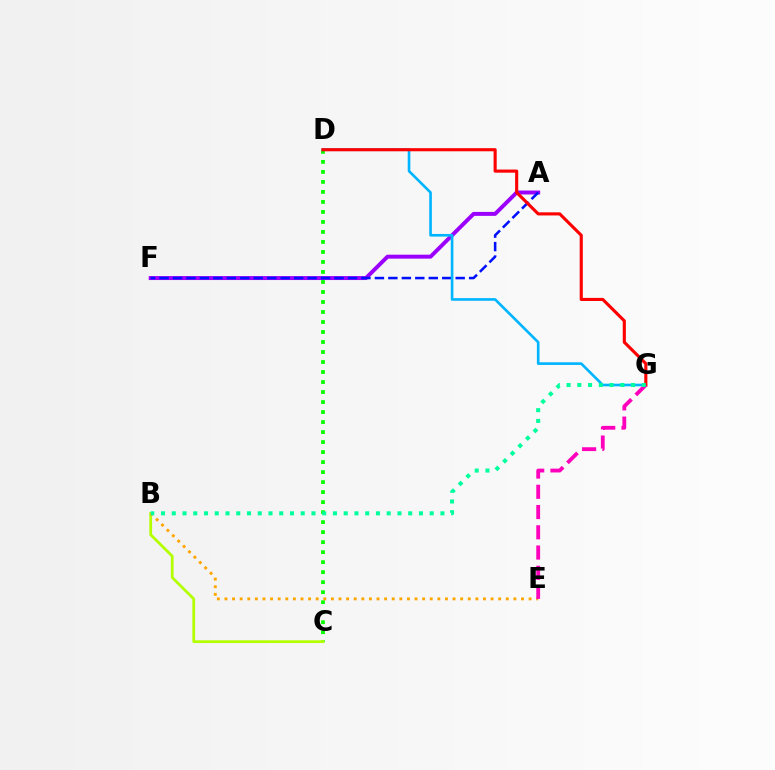{('A', 'F'): [{'color': '#9b00ff', 'line_style': 'solid', 'thickness': 2.84}, {'color': '#0010ff', 'line_style': 'dashed', 'thickness': 1.83}], ('C', 'D'): [{'color': '#08ff00', 'line_style': 'dotted', 'thickness': 2.72}], ('B', 'C'): [{'color': '#b3ff00', 'line_style': 'solid', 'thickness': 1.98}], ('D', 'G'): [{'color': '#00b5ff', 'line_style': 'solid', 'thickness': 1.9}, {'color': '#ff0000', 'line_style': 'solid', 'thickness': 2.24}], ('B', 'E'): [{'color': '#ffa500', 'line_style': 'dotted', 'thickness': 2.07}], ('E', 'G'): [{'color': '#ff00bd', 'line_style': 'dashed', 'thickness': 2.75}], ('B', 'G'): [{'color': '#00ff9d', 'line_style': 'dotted', 'thickness': 2.92}]}